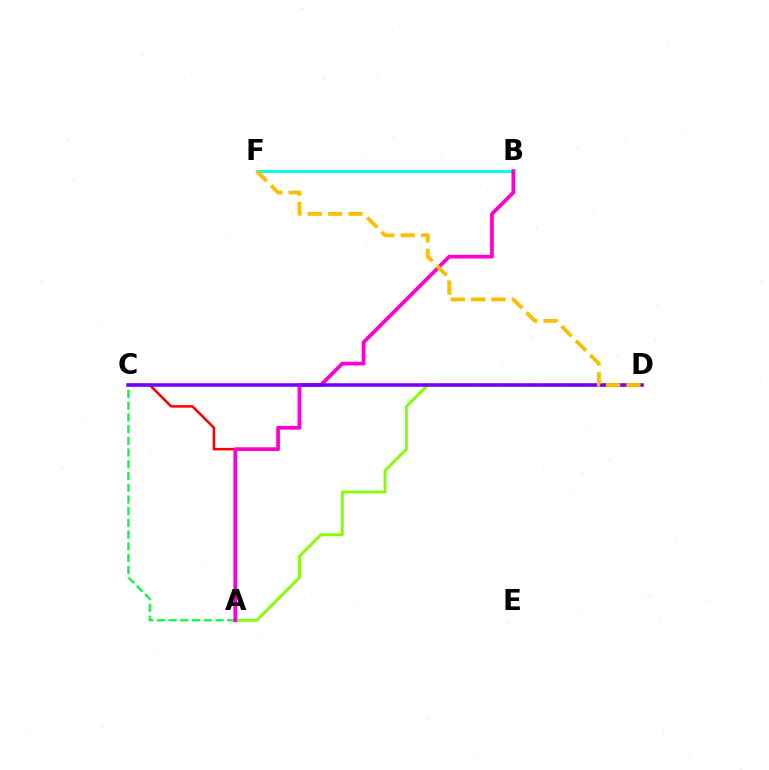{('A', 'D'): [{'color': '#84ff00', 'line_style': 'solid', 'thickness': 2.07}], ('C', 'D'): [{'color': '#004bff', 'line_style': 'dotted', 'thickness': 1.59}, {'color': '#7200ff', 'line_style': 'solid', 'thickness': 2.54}], ('B', 'F'): [{'color': '#00fff6', 'line_style': 'solid', 'thickness': 2.2}], ('A', 'C'): [{'color': '#ff0000', 'line_style': 'solid', 'thickness': 1.83}, {'color': '#00ff39', 'line_style': 'dashed', 'thickness': 1.59}], ('A', 'B'): [{'color': '#ff00cf', 'line_style': 'solid', 'thickness': 2.69}], ('D', 'F'): [{'color': '#ffbd00', 'line_style': 'dashed', 'thickness': 2.76}]}